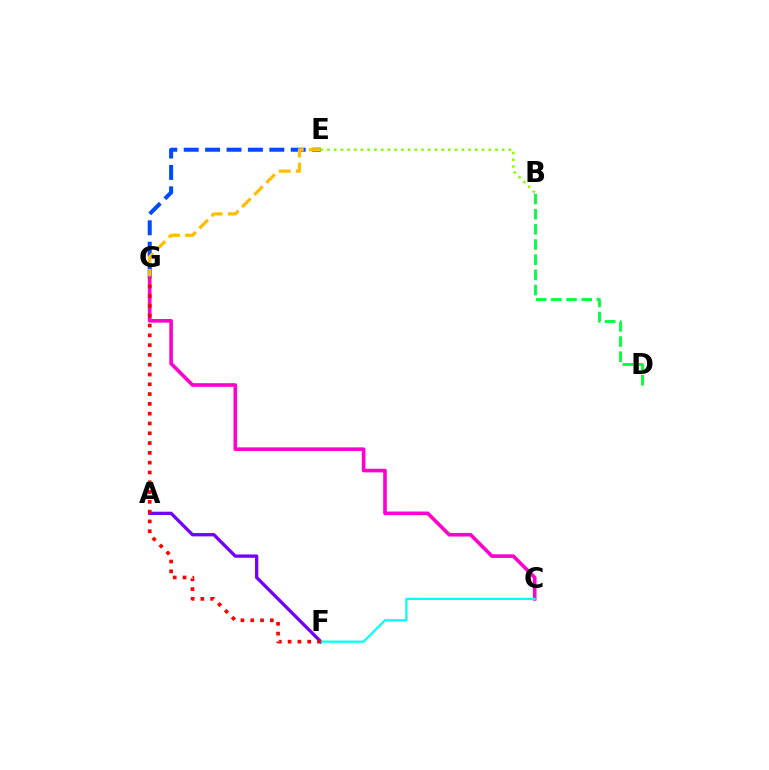{('E', 'G'): [{'color': '#004bff', 'line_style': 'dashed', 'thickness': 2.91}, {'color': '#ffbd00', 'line_style': 'dashed', 'thickness': 2.33}], ('A', 'F'): [{'color': '#7200ff', 'line_style': 'solid', 'thickness': 2.38}], ('C', 'G'): [{'color': '#ff00cf', 'line_style': 'solid', 'thickness': 2.6}], ('B', 'D'): [{'color': '#00ff39', 'line_style': 'dashed', 'thickness': 2.06}], ('C', 'F'): [{'color': '#00fff6', 'line_style': 'solid', 'thickness': 1.59}], ('B', 'E'): [{'color': '#84ff00', 'line_style': 'dotted', 'thickness': 1.83}], ('F', 'G'): [{'color': '#ff0000', 'line_style': 'dotted', 'thickness': 2.66}]}